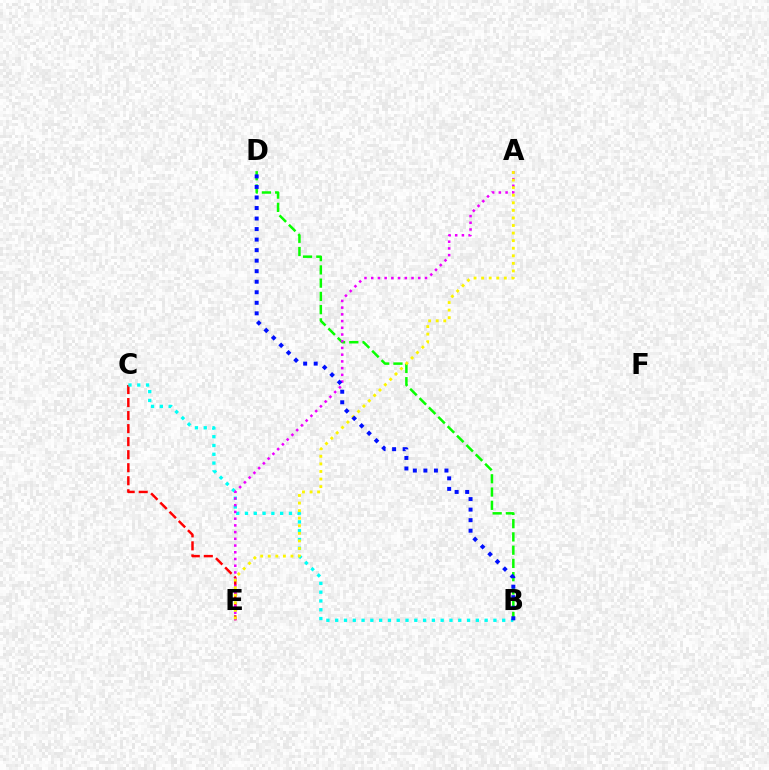{('C', 'E'): [{'color': '#ff0000', 'line_style': 'dashed', 'thickness': 1.77}], ('B', 'D'): [{'color': '#08ff00', 'line_style': 'dashed', 'thickness': 1.8}, {'color': '#0010ff', 'line_style': 'dotted', 'thickness': 2.86}], ('B', 'C'): [{'color': '#00fff6', 'line_style': 'dotted', 'thickness': 2.39}], ('A', 'E'): [{'color': '#ee00ff', 'line_style': 'dotted', 'thickness': 1.83}, {'color': '#fcf500', 'line_style': 'dotted', 'thickness': 2.06}]}